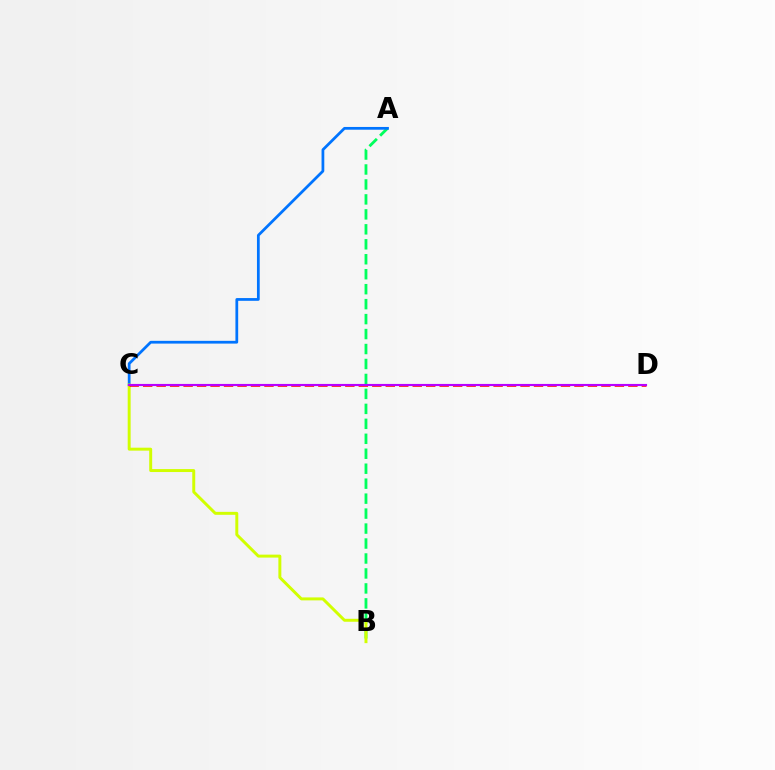{('A', 'B'): [{'color': '#00ff5c', 'line_style': 'dashed', 'thickness': 2.03}], ('A', 'C'): [{'color': '#0074ff', 'line_style': 'solid', 'thickness': 1.98}], ('B', 'C'): [{'color': '#d1ff00', 'line_style': 'solid', 'thickness': 2.13}], ('C', 'D'): [{'color': '#ff0000', 'line_style': 'dashed', 'thickness': 1.83}, {'color': '#b900ff', 'line_style': 'solid', 'thickness': 1.54}]}